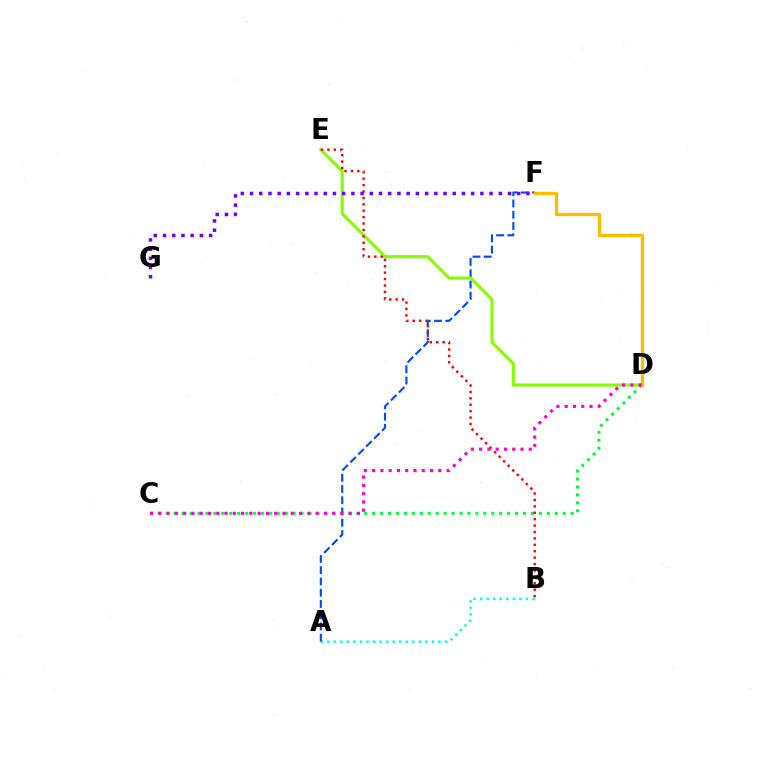{('A', 'B'): [{'color': '#00fff6', 'line_style': 'dotted', 'thickness': 1.78}], ('A', 'F'): [{'color': '#004bff', 'line_style': 'dashed', 'thickness': 1.53}], ('D', 'E'): [{'color': '#84ff00', 'line_style': 'solid', 'thickness': 2.22}], ('C', 'D'): [{'color': '#00ff39', 'line_style': 'dotted', 'thickness': 2.16}, {'color': '#ff00cf', 'line_style': 'dotted', 'thickness': 2.25}], ('D', 'F'): [{'color': '#ffbd00', 'line_style': 'solid', 'thickness': 2.36}], ('B', 'E'): [{'color': '#ff0000', 'line_style': 'dotted', 'thickness': 1.74}], ('F', 'G'): [{'color': '#7200ff', 'line_style': 'dotted', 'thickness': 2.5}]}